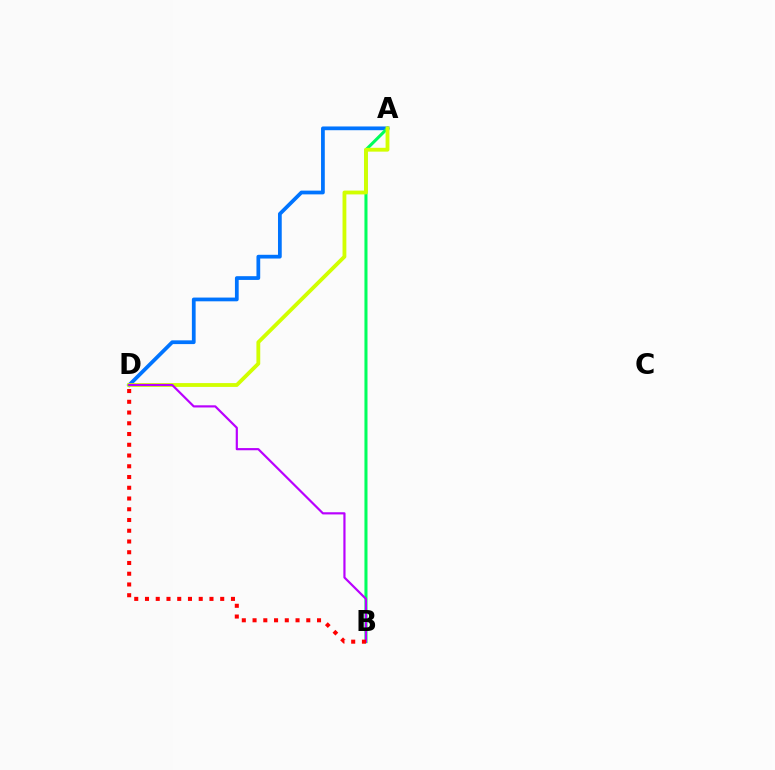{('A', 'D'): [{'color': '#0074ff', 'line_style': 'solid', 'thickness': 2.7}, {'color': '#d1ff00', 'line_style': 'solid', 'thickness': 2.75}], ('A', 'B'): [{'color': '#00ff5c', 'line_style': 'solid', 'thickness': 2.2}], ('B', 'D'): [{'color': '#b900ff', 'line_style': 'solid', 'thickness': 1.57}, {'color': '#ff0000', 'line_style': 'dotted', 'thickness': 2.92}]}